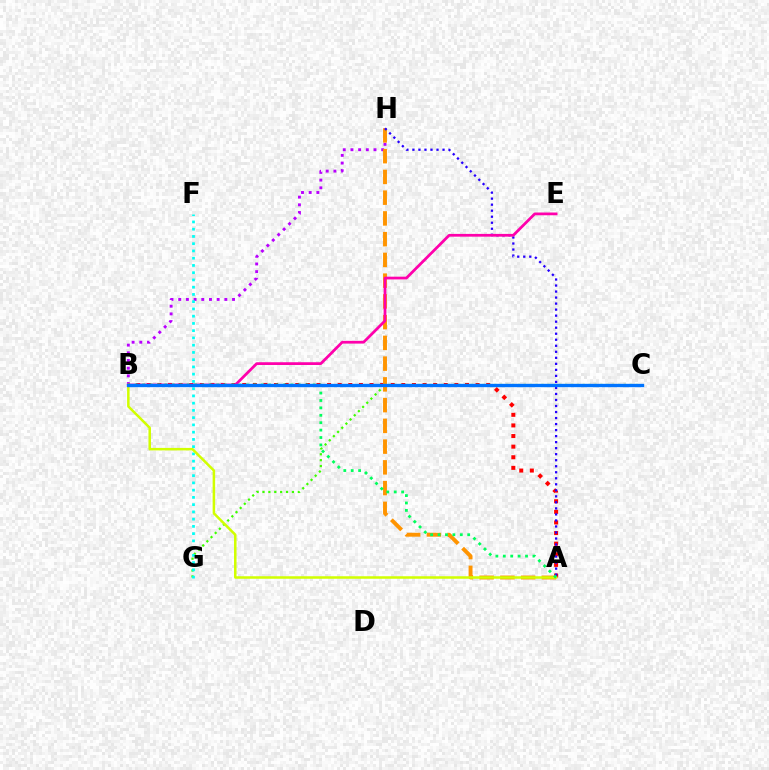{('B', 'H'): [{'color': '#b900ff', 'line_style': 'dotted', 'thickness': 2.09}], ('A', 'B'): [{'color': '#ff0000', 'line_style': 'dotted', 'thickness': 2.88}, {'color': '#d1ff00', 'line_style': 'solid', 'thickness': 1.81}, {'color': '#00ff5c', 'line_style': 'dotted', 'thickness': 2.01}], ('C', 'G'): [{'color': '#3dff00', 'line_style': 'dotted', 'thickness': 1.6}], ('F', 'G'): [{'color': '#00fff6', 'line_style': 'dotted', 'thickness': 1.97}], ('A', 'H'): [{'color': '#ff9400', 'line_style': 'dashed', 'thickness': 2.82}, {'color': '#2500ff', 'line_style': 'dotted', 'thickness': 1.64}], ('B', 'E'): [{'color': '#ff00ac', 'line_style': 'solid', 'thickness': 1.98}], ('B', 'C'): [{'color': '#0074ff', 'line_style': 'solid', 'thickness': 2.42}]}